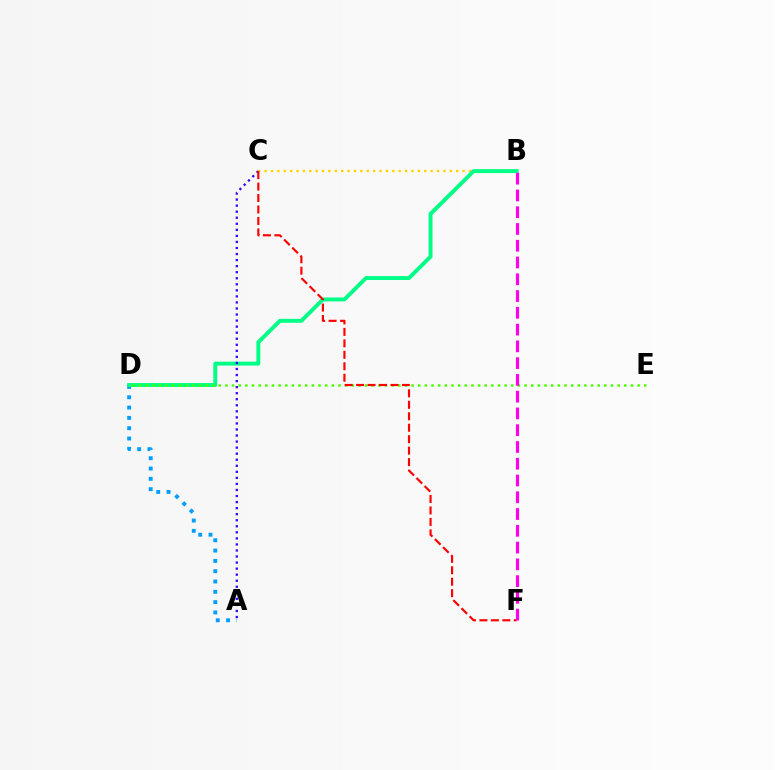{('A', 'D'): [{'color': '#009eff', 'line_style': 'dotted', 'thickness': 2.8}], ('B', 'C'): [{'color': '#ffd500', 'line_style': 'dotted', 'thickness': 1.74}], ('B', 'D'): [{'color': '#00ff86', 'line_style': 'solid', 'thickness': 2.82}], ('A', 'C'): [{'color': '#3700ff', 'line_style': 'dotted', 'thickness': 1.64}], ('D', 'E'): [{'color': '#4fff00', 'line_style': 'dotted', 'thickness': 1.81}], ('C', 'F'): [{'color': '#ff0000', 'line_style': 'dashed', 'thickness': 1.56}], ('B', 'F'): [{'color': '#ff00ed', 'line_style': 'dashed', 'thickness': 2.28}]}